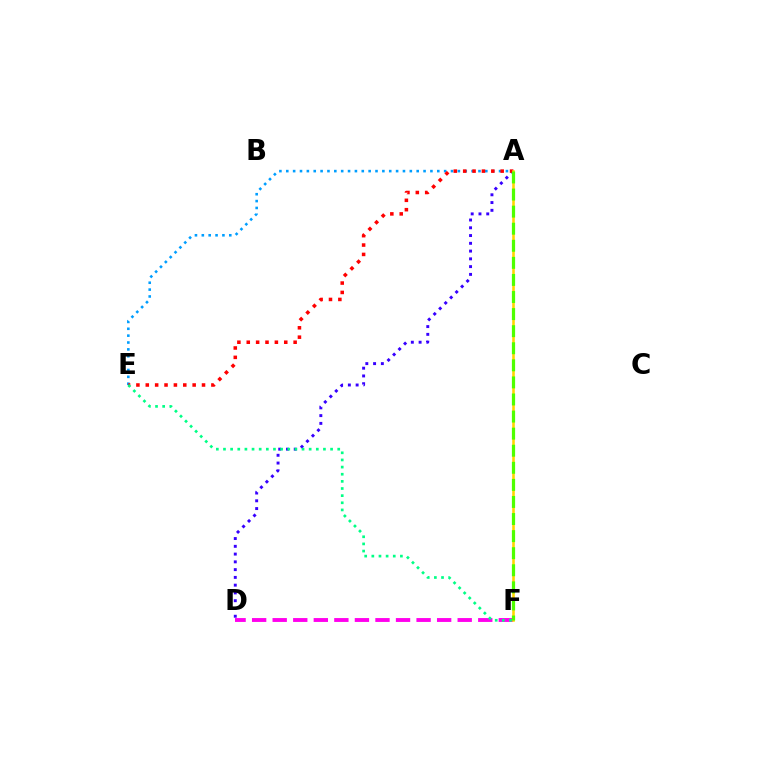{('A', 'E'): [{'color': '#009eff', 'line_style': 'dotted', 'thickness': 1.86}, {'color': '#ff0000', 'line_style': 'dotted', 'thickness': 2.55}], ('A', 'D'): [{'color': '#3700ff', 'line_style': 'dotted', 'thickness': 2.11}], ('D', 'F'): [{'color': '#ff00ed', 'line_style': 'dashed', 'thickness': 2.79}], ('E', 'F'): [{'color': '#00ff86', 'line_style': 'dotted', 'thickness': 1.94}], ('A', 'F'): [{'color': '#ffd500', 'line_style': 'solid', 'thickness': 1.86}, {'color': '#4fff00', 'line_style': 'dashed', 'thickness': 2.32}]}